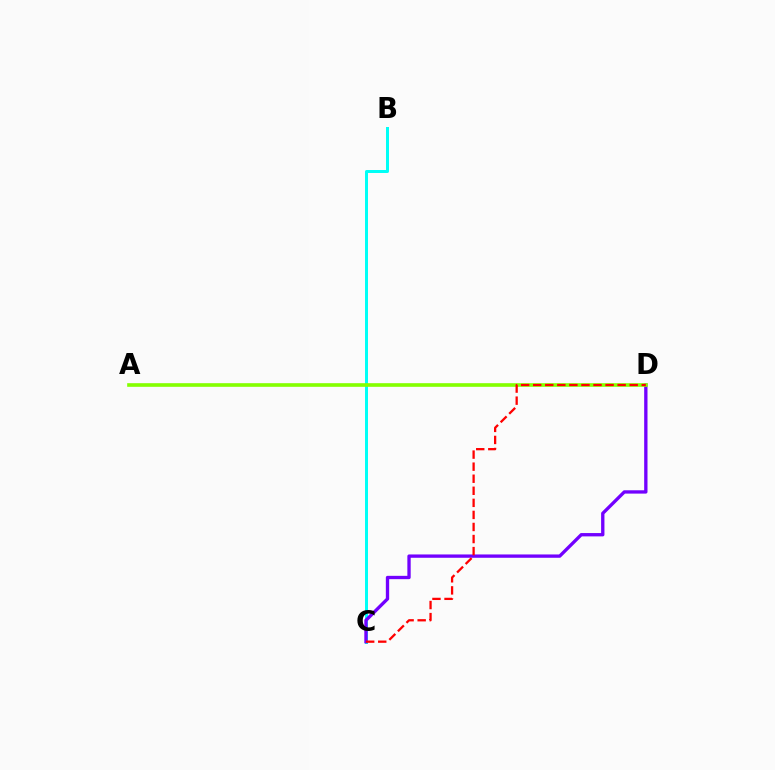{('B', 'C'): [{'color': '#00fff6', 'line_style': 'solid', 'thickness': 2.16}], ('C', 'D'): [{'color': '#7200ff', 'line_style': 'solid', 'thickness': 2.39}, {'color': '#ff0000', 'line_style': 'dashed', 'thickness': 1.64}], ('A', 'D'): [{'color': '#84ff00', 'line_style': 'solid', 'thickness': 2.61}]}